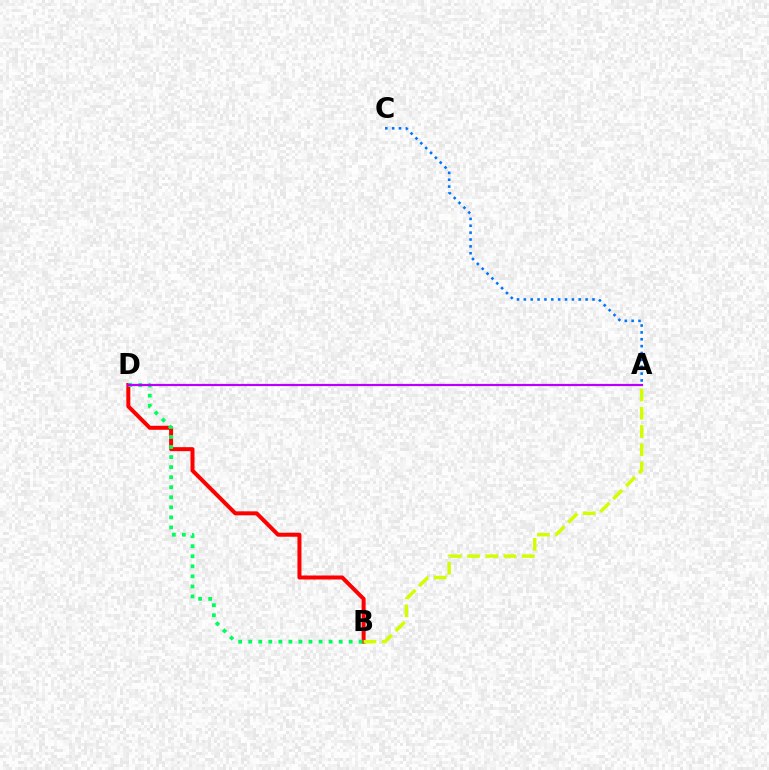{('A', 'C'): [{'color': '#0074ff', 'line_style': 'dotted', 'thickness': 1.86}], ('B', 'D'): [{'color': '#ff0000', 'line_style': 'solid', 'thickness': 2.88}, {'color': '#00ff5c', 'line_style': 'dotted', 'thickness': 2.73}], ('A', 'B'): [{'color': '#d1ff00', 'line_style': 'dashed', 'thickness': 2.48}], ('A', 'D'): [{'color': '#b900ff', 'line_style': 'solid', 'thickness': 1.58}]}